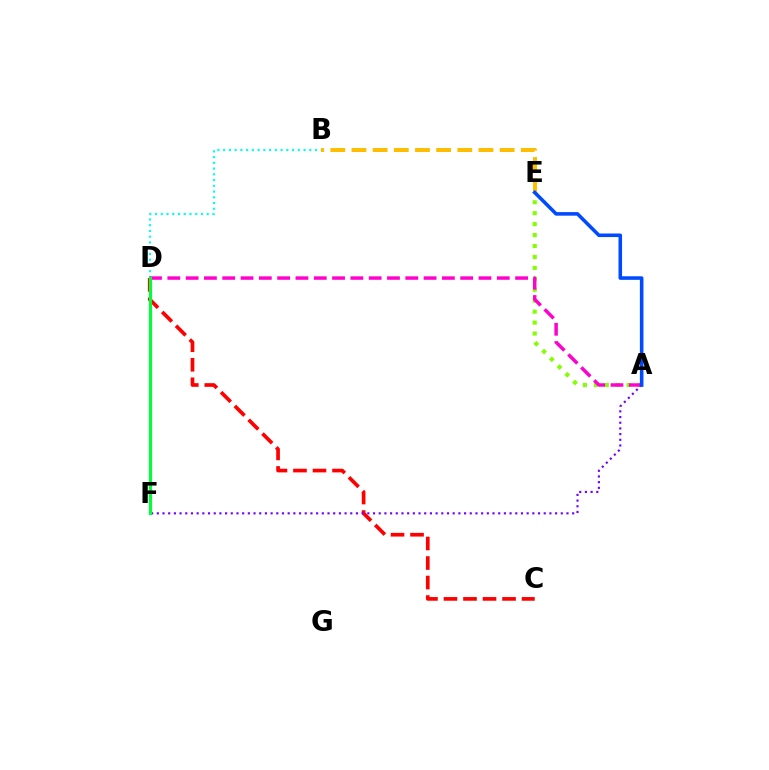{('C', 'D'): [{'color': '#ff0000', 'line_style': 'dashed', 'thickness': 2.65}], ('A', 'E'): [{'color': '#84ff00', 'line_style': 'dotted', 'thickness': 2.97}, {'color': '#004bff', 'line_style': 'solid', 'thickness': 2.56}], ('B', 'D'): [{'color': '#00fff6', 'line_style': 'dotted', 'thickness': 1.56}], ('A', 'F'): [{'color': '#7200ff', 'line_style': 'dotted', 'thickness': 1.55}], ('A', 'D'): [{'color': '#ff00cf', 'line_style': 'dashed', 'thickness': 2.49}], ('D', 'F'): [{'color': '#00ff39', 'line_style': 'solid', 'thickness': 2.27}], ('B', 'E'): [{'color': '#ffbd00', 'line_style': 'dashed', 'thickness': 2.88}]}